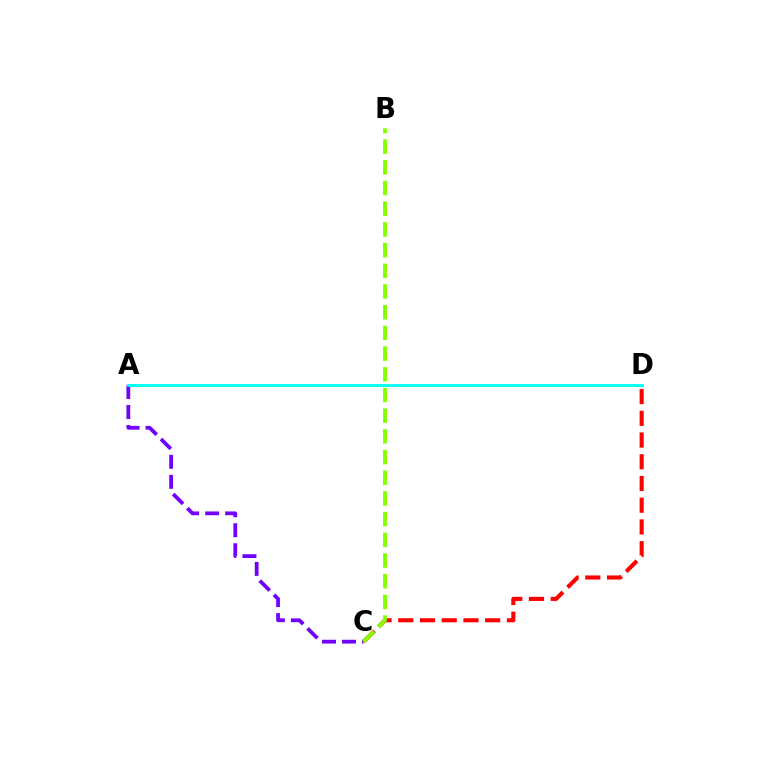{('A', 'C'): [{'color': '#7200ff', 'line_style': 'dashed', 'thickness': 2.72}], ('C', 'D'): [{'color': '#ff0000', 'line_style': 'dashed', 'thickness': 2.95}], ('A', 'D'): [{'color': '#00fff6', 'line_style': 'solid', 'thickness': 2.05}], ('B', 'C'): [{'color': '#84ff00', 'line_style': 'dashed', 'thickness': 2.81}]}